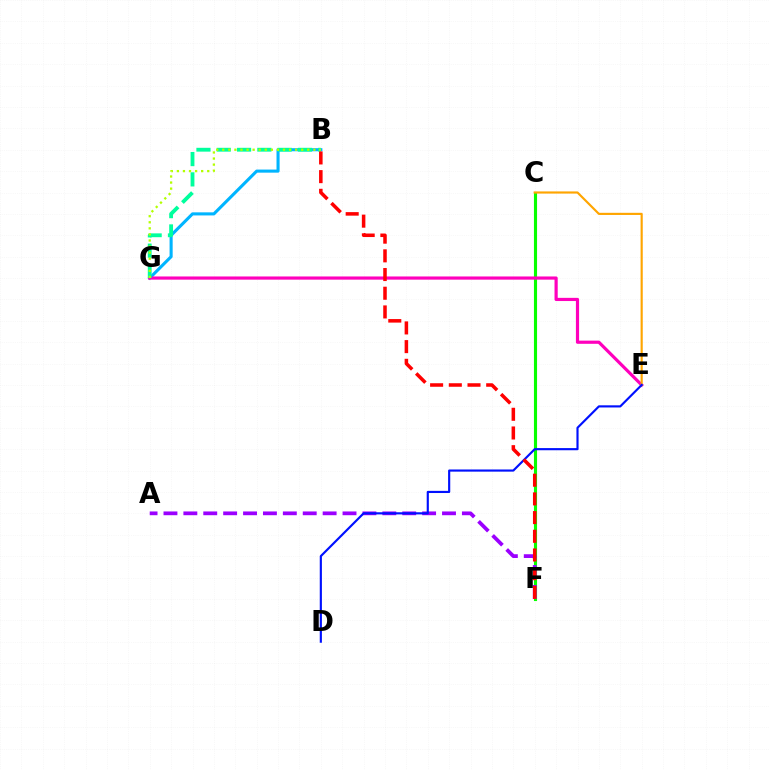{('C', 'F'): [{'color': '#08ff00', 'line_style': 'solid', 'thickness': 2.25}], ('B', 'G'): [{'color': '#00b5ff', 'line_style': 'solid', 'thickness': 2.22}, {'color': '#00ff9d', 'line_style': 'dashed', 'thickness': 2.76}, {'color': '#b3ff00', 'line_style': 'dotted', 'thickness': 1.65}], ('E', 'G'): [{'color': '#ff00bd', 'line_style': 'solid', 'thickness': 2.29}], ('C', 'E'): [{'color': '#ffa500', 'line_style': 'solid', 'thickness': 1.55}], ('A', 'F'): [{'color': '#9b00ff', 'line_style': 'dashed', 'thickness': 2.7}], ('D', 'E'): [{'color': '#0010ff', 'line_style': 'solid', 'thickness': 1.55}], ('B', 'F'): [{'color': '#ff0000', 'line_style': 'dashed', 'thickness': 2.54}]}